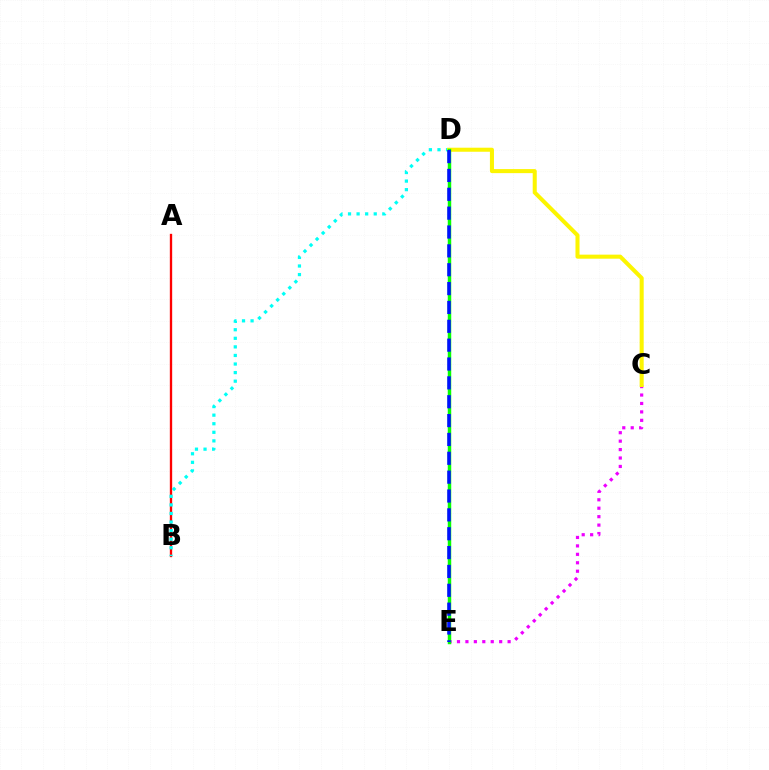{('A', 'B'): [{'color': '#ff0000', 'line_style': 'solid', 'thickness': 1.68}], ('B', 'D'): [{'color': '#00fff6', 'line_style': 'dotted', 'thickness': 2.33}], ('C', 'E'): [{'color': '#ee00ff', 'line_style': 'dotted', 'thickness': 2.29}], ('C', 'D'): [{'color': '#fcf500', 'line_style': 'solid', 'thickness': 2.91}], ('D', 'E'): [{'color': '#08ff00', 'line_style': 'solid', 'thickness': 2.49}, {'color': '#0010ff', 'line_style': 'dashed', 'thickness': 2.56}]}